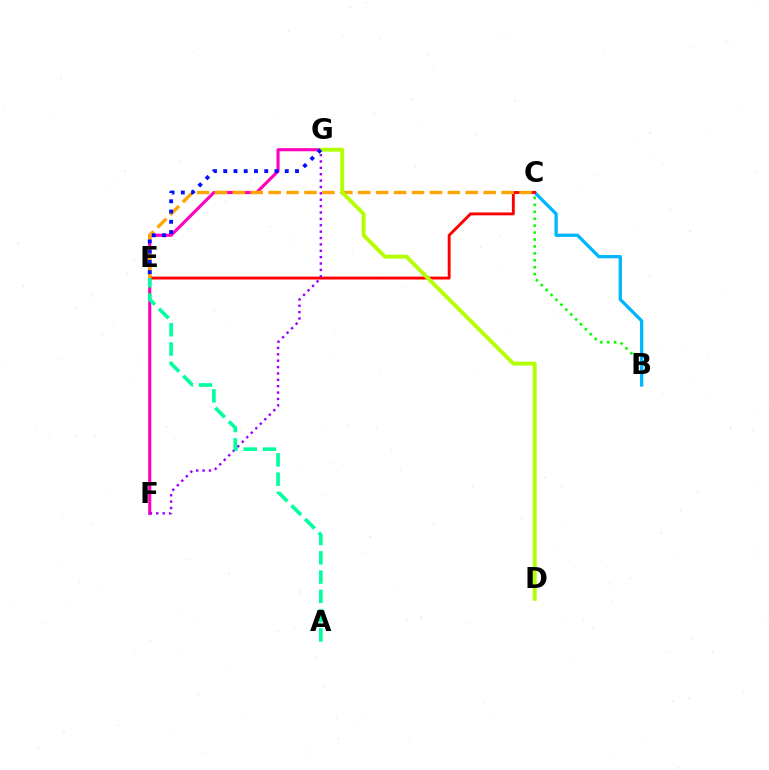{('B', 'C'): [{'color': '#08ff00', 'line_style': 'dotted', 'thickness': 1.88}, {'color': '#00b5ff', 'line_style': 'solid', 'thickness': 2.35}], ('F', 'G'): [{'color': '#ff00bd', 'line_style': 'solid', 'thickness': 2.24}, {'color': '#9b00ff', 'line_style': 'dotted', 'thickness': 1.73}], ('C', 'E'): [{'color': '#ff0000', 'line_style': 'solid', 'thickness': 2.08}, {'color': '#ffa500', 'line_style': 'dashed', 'thickness': 2.43}], ('D', 'G'): [{'color': '#b3ff00', 'line_style': 'solid', 'thickness': 2.77}], ('A', 'E'): [{'color': '#00ff9d', 'line_style': 'dashed', 'thickness': 2.62}], ('E', 'G'): [{'color': '#0010ff', 'line_style': 'dotted', 'thickness': 2.79}]}